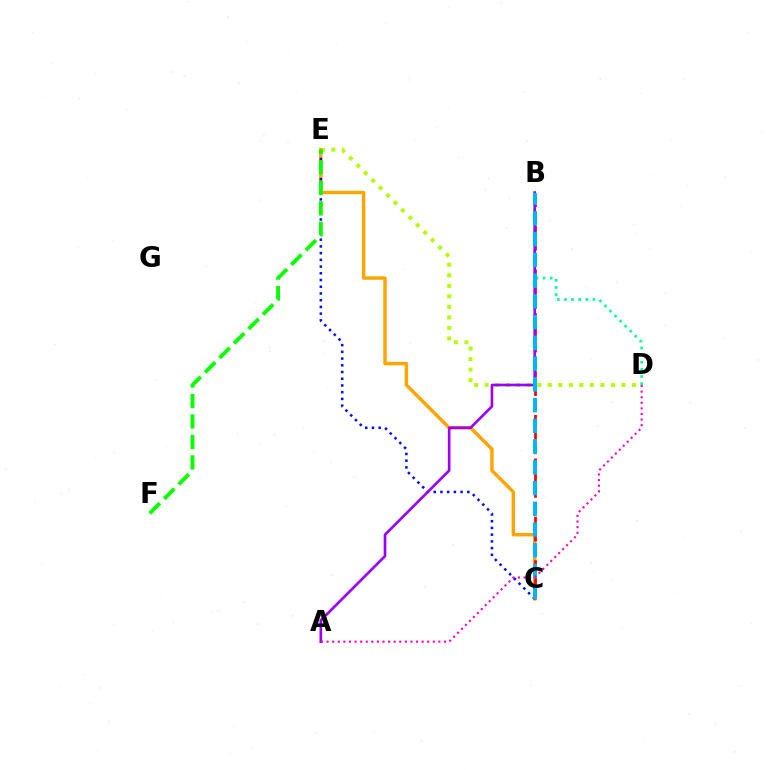{('D', 'E'): [{'color': '#b3ff00', 'line_style': 'dotted', 'thickness': 2.86}], ('C', 'E'): [{'color': '#ffa500', 'line_style': 'solid', 'thickness': 2.47}, {'color': '#0010ff', 'line_style': 'dotted', 'thickness': 1.83}], ('B', 'D'): [{'color': '#00ff9d', 'line_style': 'dotted', 'thickness': 1.94}], ('B', 'C'): [{'color': '#ff0000', 'line_style': 'dashed', 'thickness': 1.97}, {'color': '#00b5ff', 'line_style': 'dashed', 'thickness': 2.82}], ('A', 'B'): [{'color': '#9b00ff', 'line_style': 'solid', 'thickness': 1.91}], ('E', 'F'): [{'color': '#08ff00', 'line_style': 'dashed', 'thickness': 2.78}], ('A', 'D'): [{'color': '#ff00bd', 'line_style': 'dotted', 'thickness': 1.52}]}